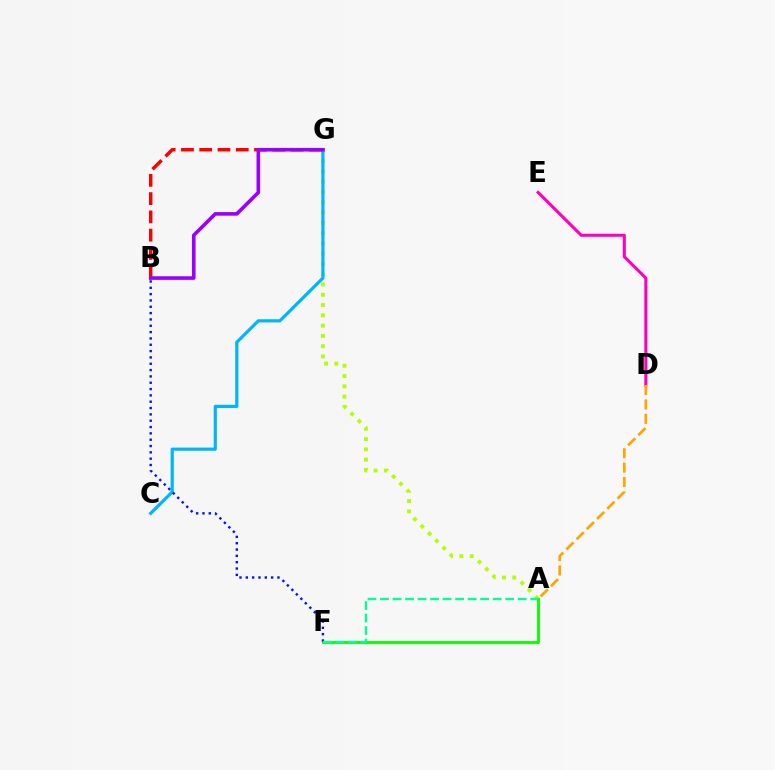{('A', 'G'): [{'color': '#b3ff00', 'line_style': 'dotted', 'thickness': 2.79}], ('A', 'F'): [{'color': '#08ff00', 'line_style': 'solid', 'thickness': 2.08}, {'color': '#00ff9d', 'line_style': 'dashed', 'thickness': 1.7}], ('C', 'G'): [{'color': '#00b5ff', 'line_style': 'solid', 'thickness': 2.29}], ('B', 'G'): [{'color': '#ff0000', 'line_style': 'dashed', 'thickness': 2.48}, {'color': '#9b00ff', 'line_style': 'solid', 'thickness': 2.61}], ('B', 'F'): [{'color': '#0010ff', 'line_style': 'dotted', 'thickness': 1.72}], ('D', 'E'): [{'color': '#ff00bd', 'line_style': 'solid', 'thickness': 2.2}], ('A', 'D'): [{'color': '#ffa500', 'line_style': 'dashed', 'thickness': 1.96}]}